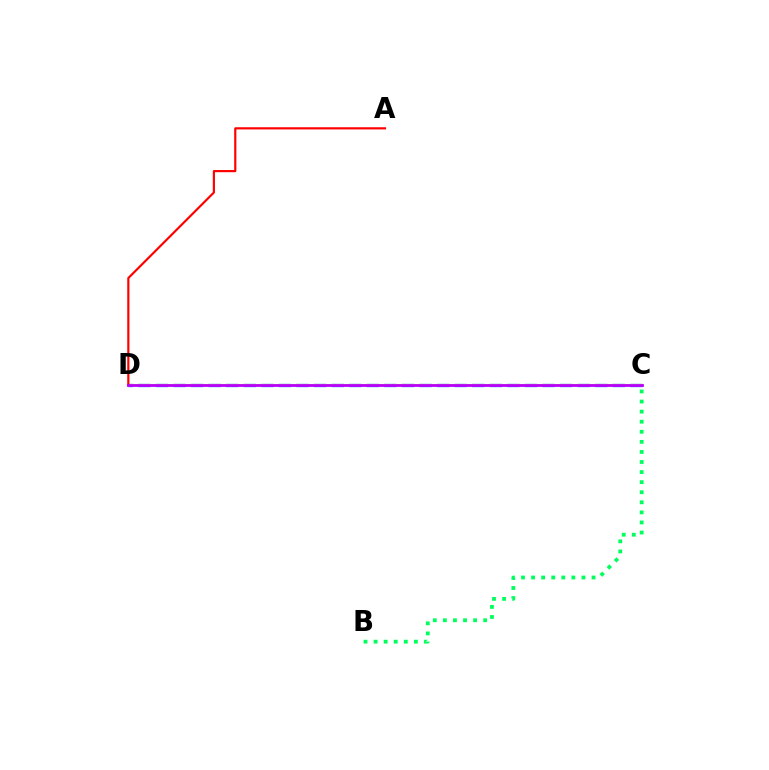{('C', 'D'): [{'color': '#0074ff', 'line_style': 'dashed', 'thickness': 2.39}, {'color': '#d1ff00', 'line_style': 'solid', 'thickness': 1.52}, {'color': '#b900ff', 'line_style': 'solid', 'thickness': 2.01}], ('B', 'C'): [{'color': '#00ff5c', 'line_style': 'dotted', 'thickness': 2.74}], ('A', 'D'): [{'color': '#ff0000', 'line_style': 'solid', 'thickness': 1.57}]}